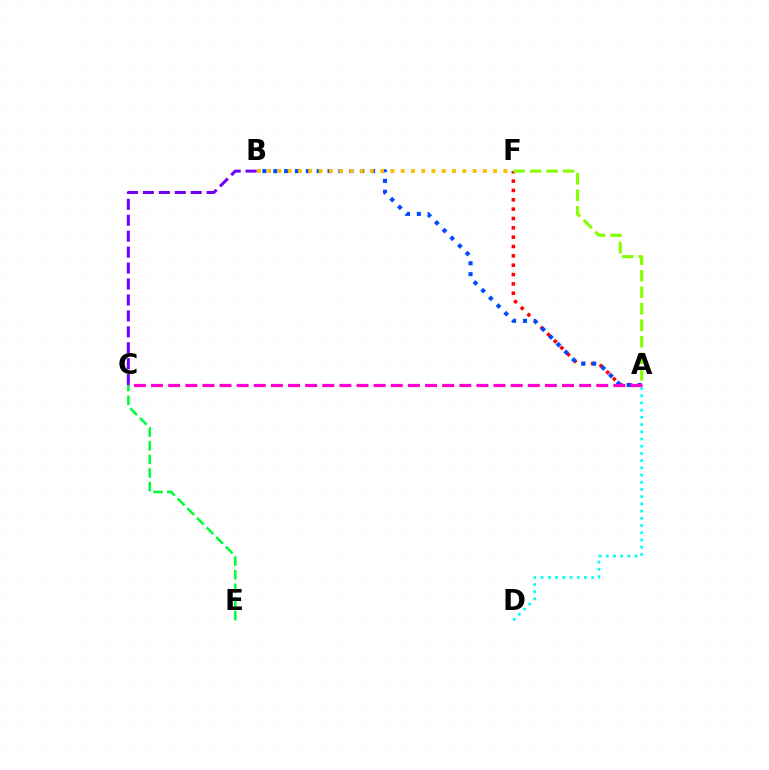{('C', 'E'): [{'color': '#00ff39', 'line_style': 'dashed', 'thickness': 1.85}], ('B', 'C'): [{'color': '#7200ff', 'line_style': 'dashed', 'thickness': 2.17}], ('A', 'F'): [{'color': '#ff0000', 'line_style': 'dotted', 'thickness': 2.54}, {'color': '#84ff00', 'line_style': 'dashed', 'thickness': 2.24}], ('A', 'B'): [{'color': '#004bff', 'line_style': 'dotted', 'thickness': 2.95}], ('A', 'D'): [{'color': '#00fff6', 'line_style': 'dotted', 'thickness': 1.96}], ('A', 'C'): [{'color': '#ff00cf', 'line_style': 'dashed', 'thickness': 2.33}], ('B', 'F'): [{'color': '#ffbd00', 'line_style': 'dotted', 'thickness': 2.79}]}